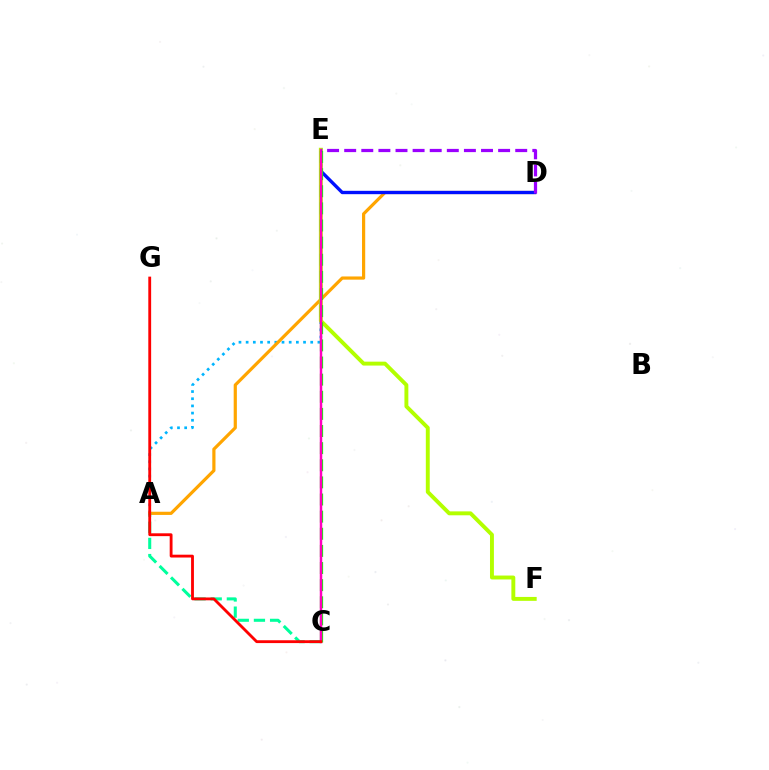{('A', 'E'): [{'color': '#00b5ff', 'line_style': 'dotted', 'thickness': 1.95}], ('A', 'D'): [{'color': '#ffa500', 'line_style': 'solid', 'thickness': 2.3}], ('D', 'E'): [{'color': '#0010ff', 'line_style': 'solid', 'thickness': 2.41}, {'color': '#9b00ff', 'line_style': 'dashed', 'thickness': 2.32}], ('A', 'C'): [{'color': '#00ff9d', 'line_style': 'dashed', 'thickness': 2.19}], ('E', 'F'): [{'color': '#b3ff00', 'line_style': 'solid', 'thickness': 2.82}], ('C', 'E'): [{'color': '#08ff00', 'line_style': 'dashed', 'thickness': 2.33}, {'color': '#ff00bd', 'line_style': 'solid', 'thickness': 1.78}], ('C', 'G'): [{'color': '#ff0000', 'line_style': 'solid', 'thickness': 2.04}]}